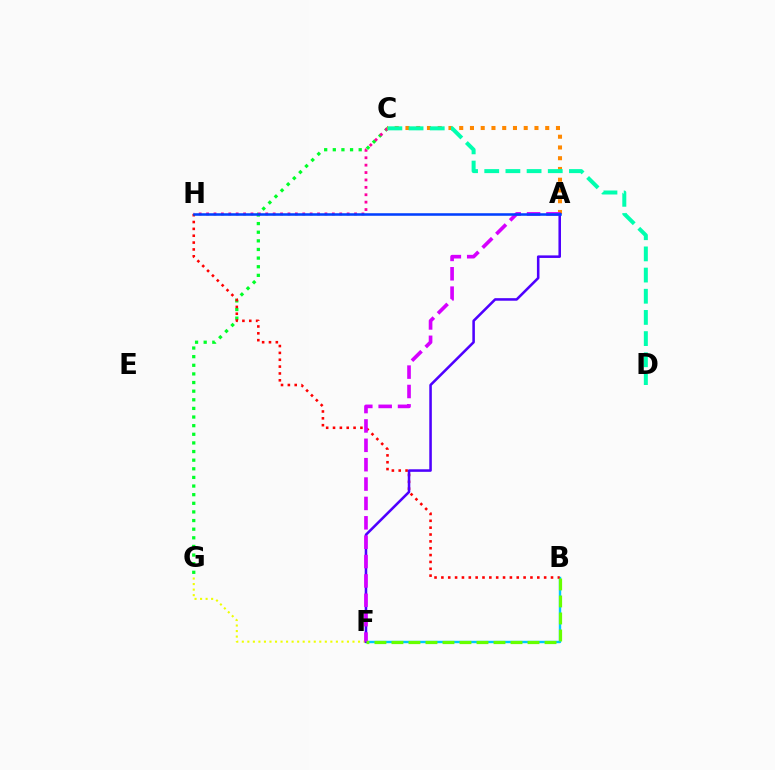{('C', 'G'): [{'color': '#00ff27', 'line_style': 'dotted', 'thickness': 2.34}], ('B', 'F'): [{'color': '#00c7ff', 'line_style': 'solid', 'thickness': 1.73}, {'color': '#66ff00', 'line_style': 'dashed', 'thickness': 2.31}], ('C', 'H'): [{'color': '#ff00a0', 'line_style': 'dotted', 'thickness': 2.01}], ('A', 'C'): [{'color': '#ff8800', 'line_style': 'dotted', 'thickness': 2.92}], ('F', 'G'): [{'color': '#eeff00', 'line_style': 'dotted', 'thickness': 1.5}], ('B', 'H'): [{'color': '#ff0000', 'line_style': 'dotted', 'thickness': 1.86}], ('C', 'D'): [{'color': '#00ffaf', 'line_style': 'dashed', 'thickness': 2.88}], ('A', 'F'): [{'color': '#4f00ff', 'line_style': 'solid', 'thickness': 1.84}, {'color': '#d600ff', 'line_style': 'dashed', 'thickness': 2.63}], ('A', 'H'): [{'color': '#003fff', 'line_style': 'solid', 'thickness': 1.83}]}